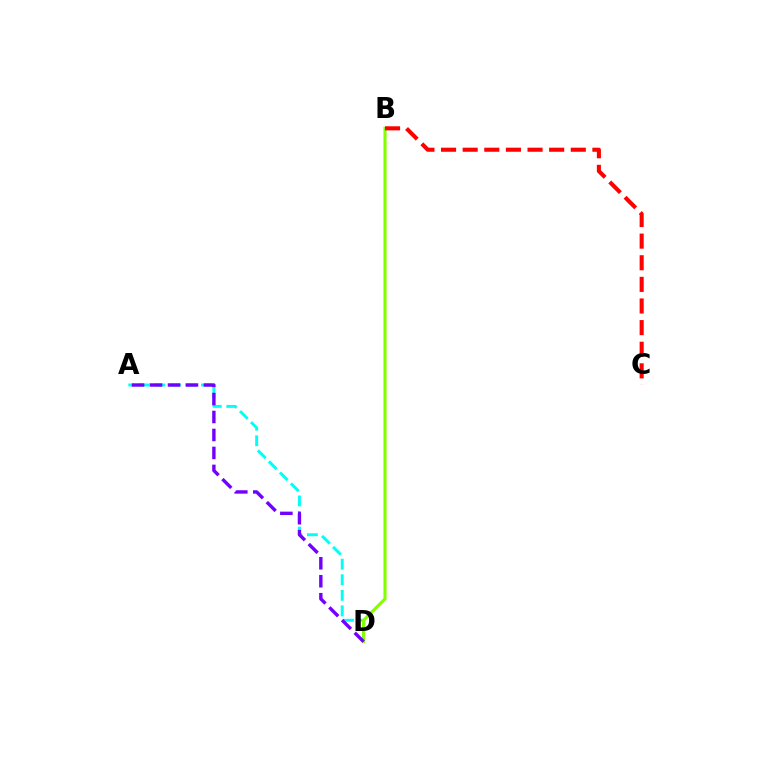{('A', 'D'): [{'color': '#00fff6', 'line_style': 'dashed', 'thickness': 2.12}, {'color': '#7200ff', 'line_style': 'dashed', 'thickness': 2.44}], ('B', 'D'): [{'color': '#84ff00', 'line_style': 'solid', 'thickness': 2.26}], ('B', 'C'): [{'color': '#ff0000', 'line_style': 'dashed', 'thickness': 2.94}]}